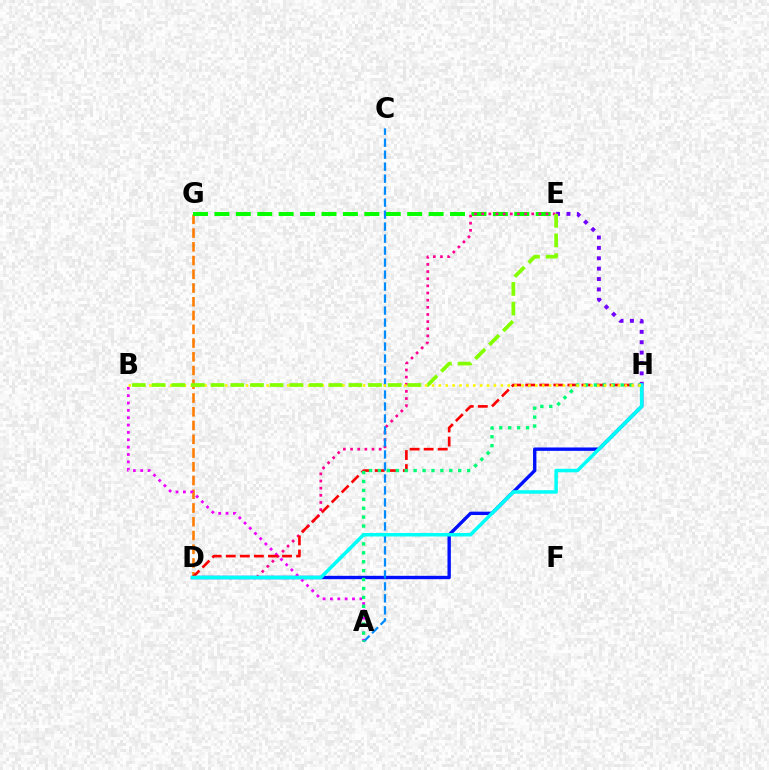{('D', 'G'): [{'color': '#ff7c00', 'line_style': 'dashed', 'thickness': 1.87}], ('D', 'H'): [{'color': '#0010ff', 'line_style': 'solid', 'thickness': 2.43}, {'color': '#ff0000', 'line_style': 'dashed', 'thickness': 1.91}, {'color': '#00fff6', 'line_style': 'solid', 'thickness': 2.52}], ('E', 'G'): [{'color': '#08ff00', 'line_style': 'dashed', 'thickness': 2.91}], ('E', 'H'): [{'color': '#7200ff', 'line_style': 'dotted', 'thickness': 2.82}], ('D', 'E'): [{'color': '#ff0094', 'line_style': 'dotted', 'thickness': 1.94}], ('A', 'B'): [{'color': '#ee00ff', 'line_style': 'dotted', 'thickness': 2.0}], ('A', 'C'): [{'color': '#008cff', 'line_style': 'dashed', 'thickness': 1.63}], ('A', 'H'): [{'color': '#00ff74', 'line_style': 'dotted', 'thickness': 2.42}], ('B', 'H'): [{'color': '#fcf500', 'line_style': 'dotted', 'thickness': 1.87}], ('B', 'E'): [{'color': '#84ff00', 'line_style': 'dashed', 'thickness': 2.67}]}